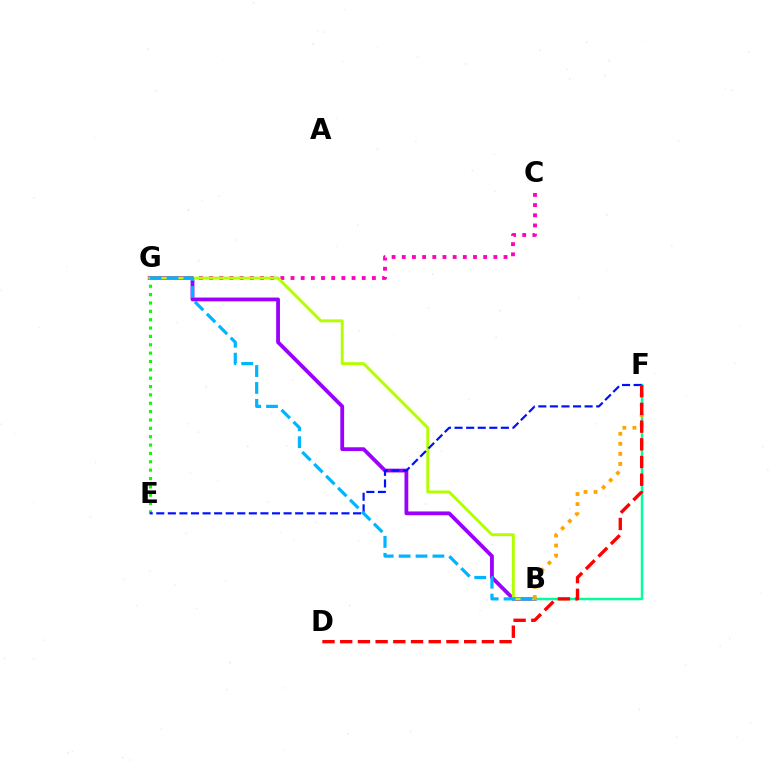{('B', 'G'): [{'color': '#9b00ff', 'line_style': 'solid', 'thickness': 2.73}, {'color': '#b3ff00', 'line_style': 'solid', 'thickness': 2.11}, {'color': '#00b5ff', 'line_style': 'dashed', 'thickness': 2.3}], ('C', 'G'): [{'color': '#ff00bd', 'line_style': 'dotted', 'thickness': 2.76}], ('E', 'G'): [{'color': '#08ff00', 'line_style': 'dotted', 'thickness': 2.27}], ('B', 'F'): [{'color': '#00ff9d', 'line_style': 'solid', 'thickness': 1.78}, {'color': '#ffa500', 'line_style': 'dotted', 'thickness': 2.73}], ('E', 'F'): [{'color': '#0010ff', 'line_style': 'dashed', 'thickness': 1.57}], ('D', 'F'): [{'color': '#ff0000', 'line_style': 'dashed', 'thickness': 2.41}]}